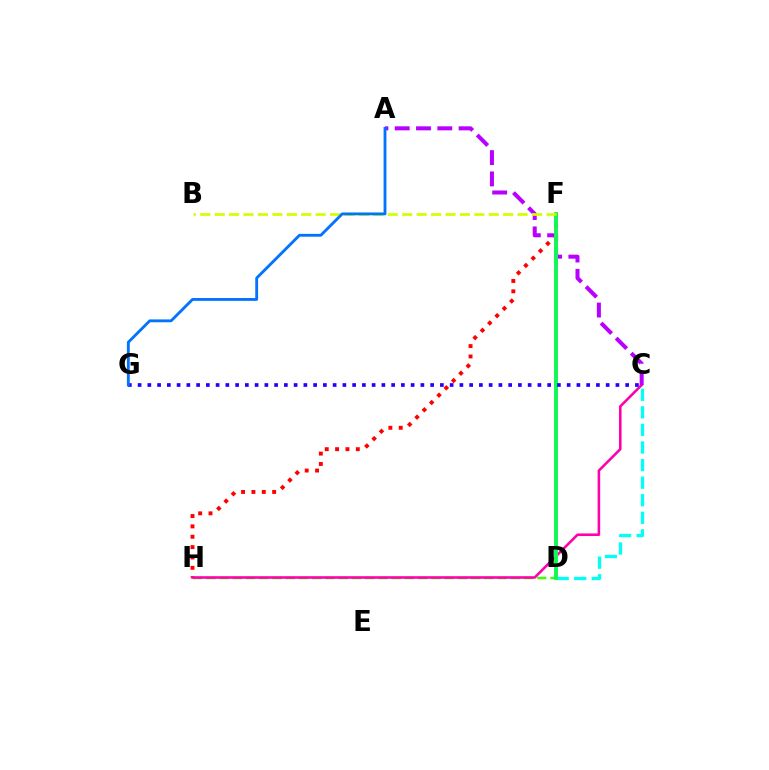{('D', 'H'): [{'color': '#3dff00', 'line_style': 'dashed', 'thickness': 1.8}], ('F', 'H'): [{'color': '#ff0000', 'line_style': 'dotted', 'thickness': 2.81}], ('C', 'D'): [{'color': '#00fff6', 'line_style': 'dashed', 'thickness': 2.39}], ('C', 'H'): [{'color': '#ff00ac', 'line_style': 'solid', 'thickness': 1.85}], ('A', 'C'): [{'color': '#b900ff', 'line_style': 'dashed', 'thickness': 2.89}], ('D', 'F'): [{'color': '#ff9400', 'line_style': 'solid', 'thickness': 2.65}, {'color': '#00ff5c', 'line_style': 'solid', 'thickness': 2.63}], ('C', 'G'): [{'color': '#2500ff', 'line_style': 'dotted', 'thickness': 2.65}], ('B', 'F'): [{'color': '#d1ff00', 'line_style': 'dashed', 'thickness': 1.96}], ('A', 'G'): [{'color': '#0074ff', 'line_style': 'solid', 'thickness': 2.05}]}